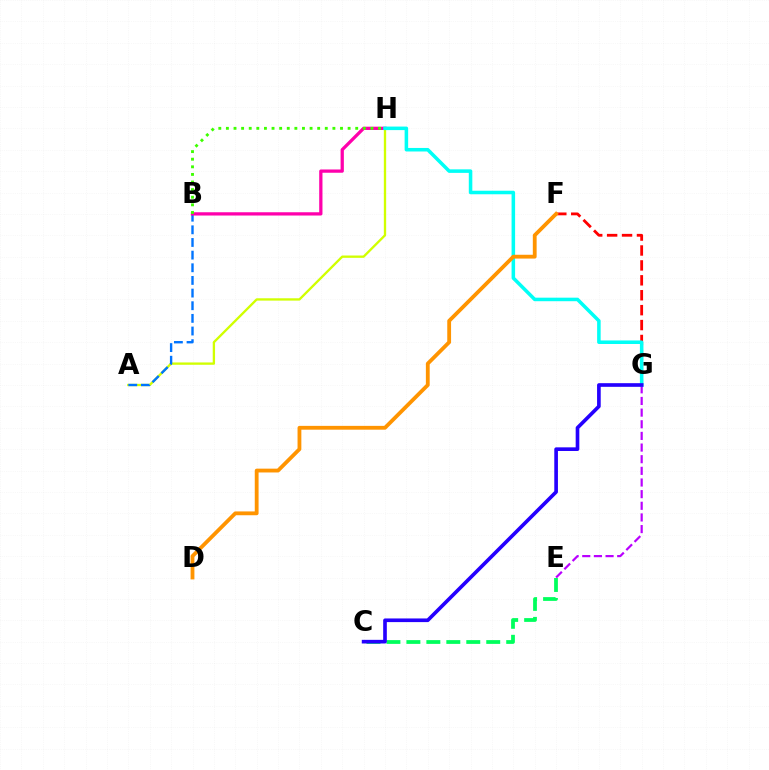{('A', 'H'): [{'color': '#d1ff00', 'line_style': 'solid', 'thickness': 1.68}], ('A', 'B'): [{'color': '#0074ff', 'line_style': 'dashed', 'thickness': 1.72}], ('F', 'G'): [{'color': '#ff0000', 'line_style': 'dashed', 'thickness': 2.03}], ('B', 'H'): [{'color': '#ff00ac', 'line_style': 'solid', 'thickness': 2.35}, {'color': '#3dff00', 'line_style': 'dotted', 'thickness': 2.07}], ('C', 'E'): [{'color': '#00ff5c', 'line_style': 'dashed', 'thickness': 2.71}], ('E', 'G'): [{'color': '#b900ff', 'line_style': 'dashed', 'thickness': 1.58}], ('G', 'H'): [{'color': '#00fff6', 'line_style': 'solid', 'thickness': 2.55}], ('D', 'F'): [{'color': '#ff9400', 'line_style': 'solid', 'thickness': 2.75}], ('C', 'G'): [{'color': '#2500ff', 'line_style': 'solid', 'thickness': 2.63}]}